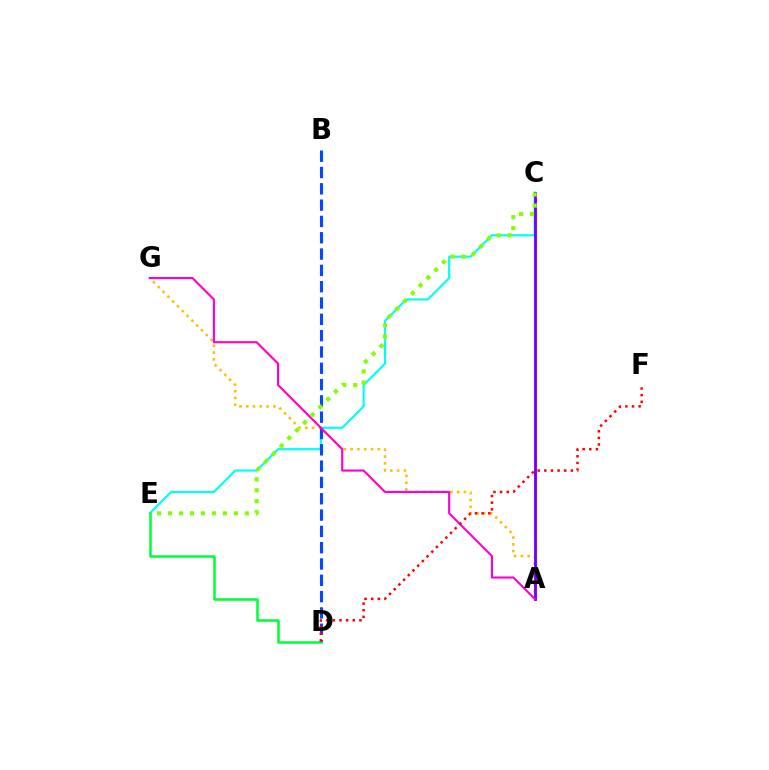{('C', 'E'): [{'color': '#00fff6', 'line_style': 'solid', 'thickness': 1.55}, {'color': '#84ff00', 'line_style': 'dotted', 'thickness': 2.98}], ('A', 'G'): [{'color': '#ffbd00', 'line_style': 'dotted', 'thickness': 1.84}, {'color': '#ff00cf', 'line_style': 'solid', 'thickness': 1.53}], ('A', 'C'): [{'color': '#7200ff', 'line_style': 'solid', 'thickness': 2.06}], ('B', 'D'): [{'color': '#004bff', 'line_style': 'dashed', 'thickness': 2.22}], ('D', 'E'): [{'color': '#00ff39', 'line_style': 'solid', 'thickness': 1.85}], ('D', 'F'): [{'color': '#ff0000', 'line_style': 'dotted', 'thickness': 1.8}]}